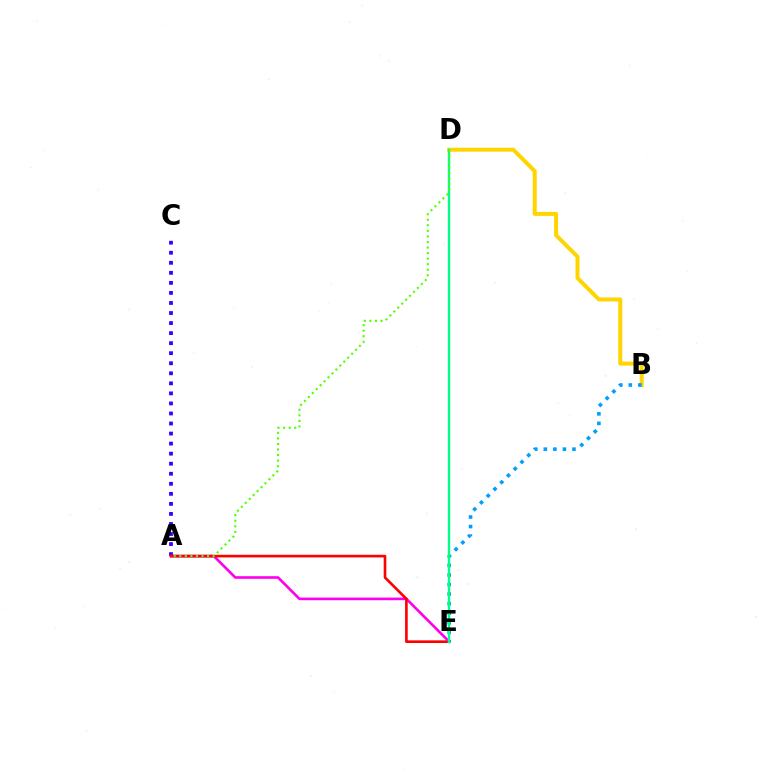{('A', 'C'): [{'color': '#3700ff', 'line_style': 'dotted', 'thickness': 2.73}], ('B', 'D'): [{'color': '#ffd500', 'line_style': 'solid', 'thickness': 2.87}], ('A', 'E'): [{'color': '#ff00ed', 'line_style': 'solid', 'thickness': 1.9}, {'color': '#ff0000', 'line_style': 'solid', 'thickness': 1.91}], ('B', 'E'): [{'color': '#009eff', 'line_style': 'dotted', 'thickness': 2.59}], ('D', 'E'): [{'color': '#00ff86', 'line_style': 'solid', 'thickness': 1.71}], ('A', 'D'): [{'color': '#4fff00', 'line_style': 'dotted', 'thickness': 1.51}]}